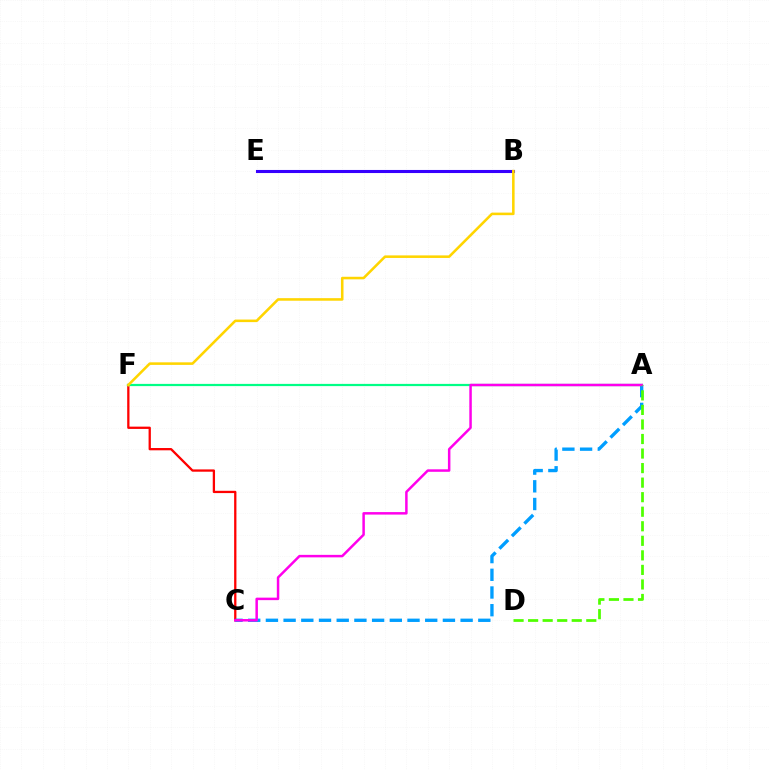{('C', 'F'): [{'color': '#ff0000', 'line_style': 'solid', 'thickness': 1.65}], ('B', 'E'): [{'color': '#3700ff', 'line_style': 'solid', 'thickness': 2.22}], ('A', 'C'): [{'color': '#009eff', 'line_style': 'dashed', 'thickness': 2.4}, {'color': '#ff00ed', 'line_style': 'solid', 'thickness': 1.8}], ('A', 'F'): [{'color': '#00ff86', 'line_style': 'solid', 'thickness': 1.6}], ('B', 'F'): [{'color': '#ffd500', 'line_style': 'solid', 'thickness': 1.85}], ('A', 'D'): [{'color': '#4fff00', 'line_style': 'dashed', 'thickness': 1.98}]}